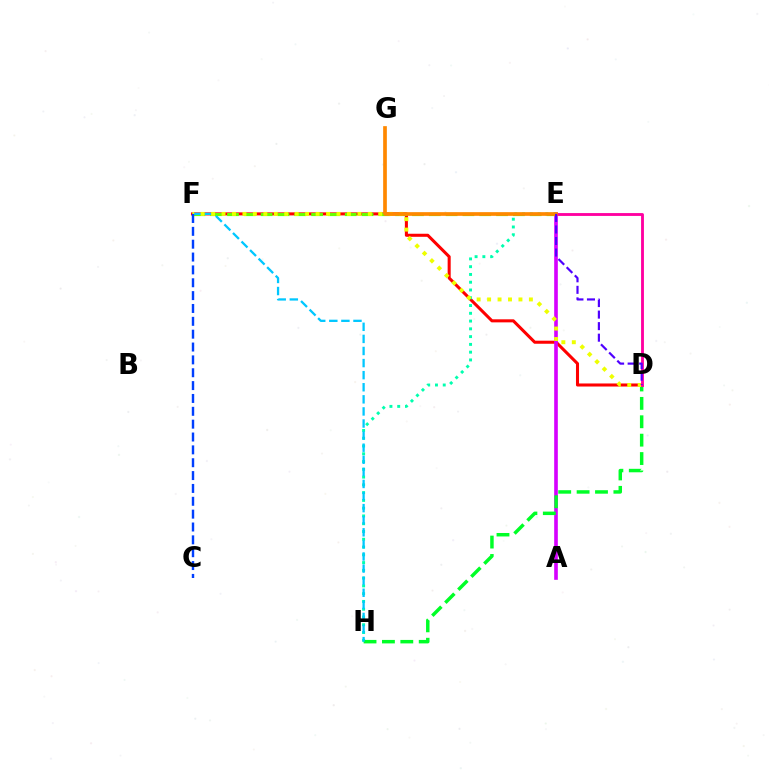{('D', 'F'): [{'color': '#ff0000', 'line_style': 'solid', 'thickness': 2.2}, {'color': '#eeff00', 'line_style': 'dotted', 'thickness': 2.84}], ('A', 'E'): [{'color': '#d600ff', 'line_style': 'solid', 'thickness': 2.62}], ('E', 'F'): [{'color': '#66ff00', 'line_style': 'dashed', 'thickness': 2.28}], ('E', 'H'): [{'color': '#00ffaf', 'line_style': 'dotted', 'thickness': 2.11}], ('D', 'H'): [{'color': '#00ff27', 'line_style': 'dashed', 'thickness': 2.5}], ('F', 'H'): [{'color': '#00c7ff', 'line_style': 'dashed', 'thickness': 1.64}], ('D', 'E'): [{'color': '#ff00a0', 'line_style': 'solid', 'thickness': 2.05}, {'color': '#4f00ff', 'line_style': 'dashed', 'thickness': 1.57}], ('E', 'G'): [{'color': '#ff8800', 'line_style': 'solid', 'thickness': 2.66}], ('C', 'F'): [{'color': '#003fff', 'line_style': 'dashed', 'thickness': 1.75}]}